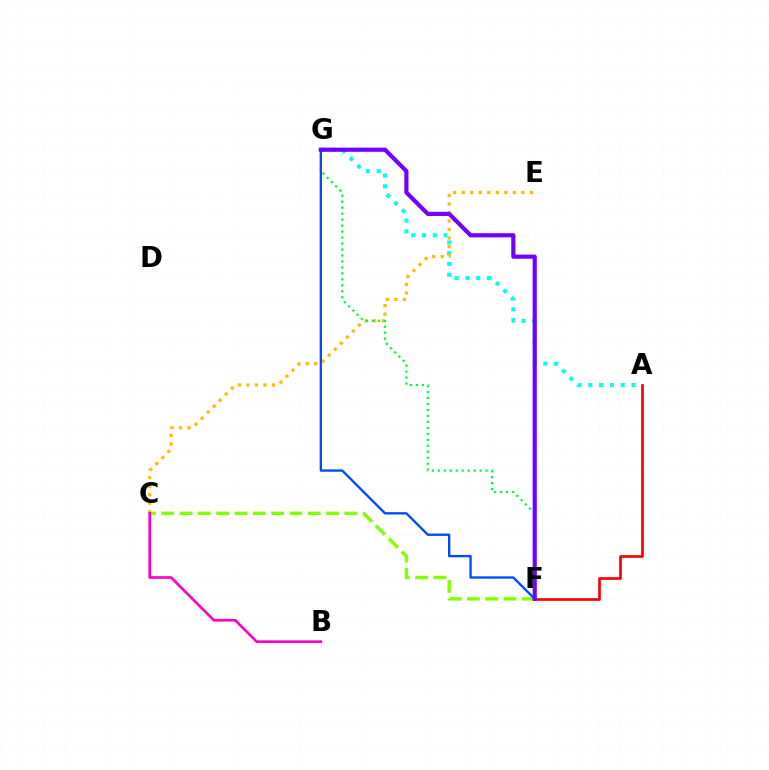{('A', 'G'): [{'color': '#00fff6', 'line_style': 'dotted', 'thickness': 2.93}], ('C', 'E'): [{'color': '#ffbd00', 'line_style': 'dotted', 'thickness': 2.31}], ('A', 'F'): [{'color': '#ff0000', 'line_style': 'solid', 'thickness': 1.94}], ('F', 'G'): [{'color': '#00ff39', 'line_style': 'dotted', 'thickness': 1.62}, {'color': '#004bff', 'line_style': 'solid', 'thickness': 1.69}, {'color': '#7200ff', 'line_style': 'solid', 'thickness': 3.0}], ('C', 'F'): [{'color': '#84ff00', 'line_style': 'dashed', 'thickness': 2.49}], ('B', 'C'): [{'color': '#ff00cf', 'line_style': 'solid', 'thickness': 1.93}]}